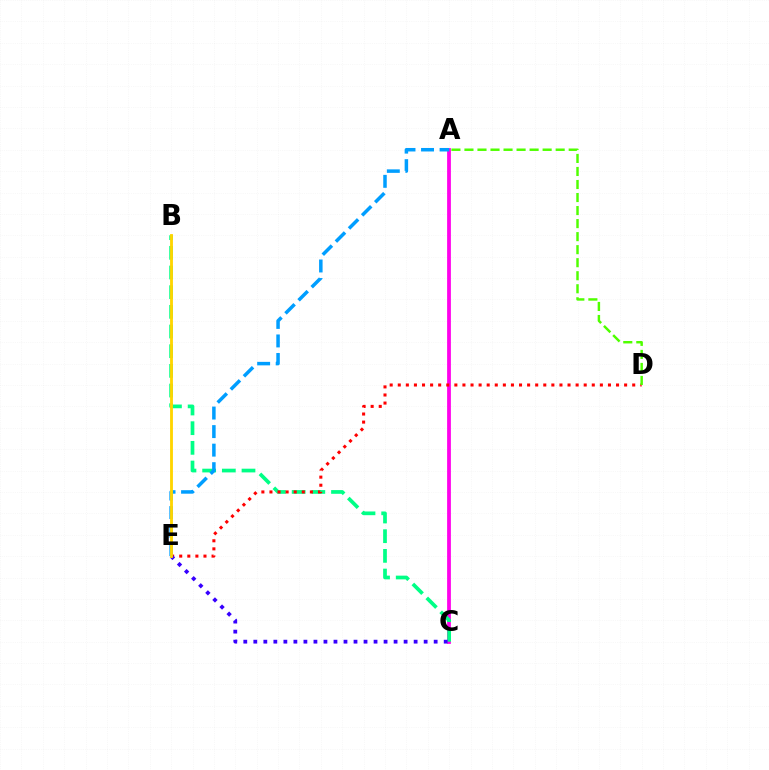{('A', 'C'): [{'color': '#ff00ed', 'line_style': 'solid', 'thickness': 2.71}], ('B', 'C'): [{'color': '#00ff86', 'line_style': 'dashed', 'thickness': 2.67}], ('D', 'E'): [{'color': '#ff0000', 'line_style': 'dotted', 'thickness': 2.2}], ('A', 'E'): [{'color': '#009eff', 'line_style': 'dashed', 'thickness': 2.52}], ('C', 'E'): [{'color': '#3700ff', 'line_style': 'dotted', 'thickness': 2.72}], ('B', 'E'): [{'color': '#ffd500', 'line_style': 'solid', 'thickness': 2.05}], ('A', 'D'): [{'color': '#4fff00', 'line_style': 'dashed', 'thickness': 1.77}]}